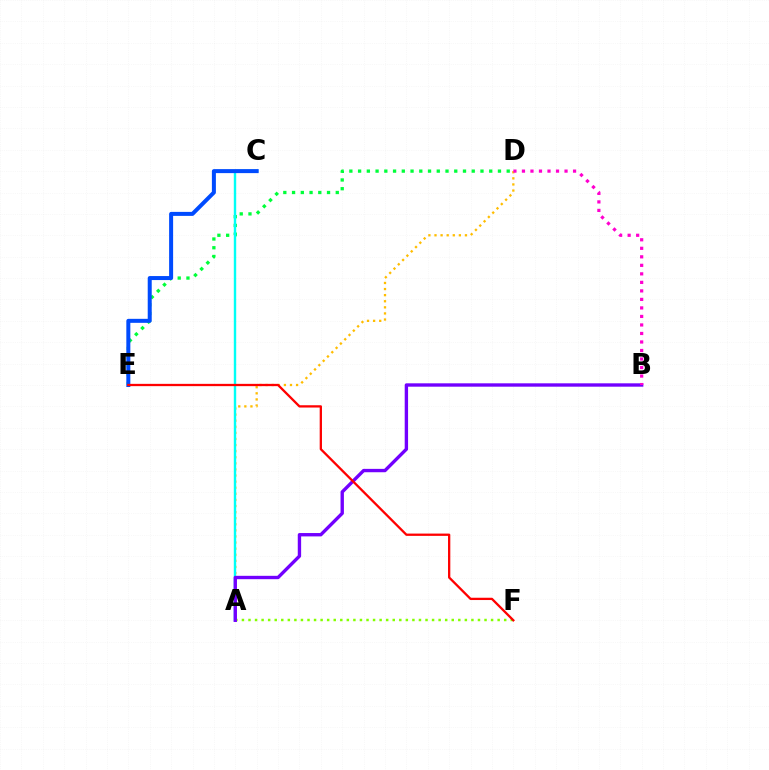{('A', 'D'): [{'color': '#ffbd00', 'line_style': 'dotted', 'thickness': 1.66}], ('D', 'E'): [{'color': '#00ff39', 'line_style': 'dotted', 'thickness': 2.38}], ('A', 'C'): [{'color': '#00fff6', 'line_style': 'solid', 'thickness': 1.73}], ('A', 'F'): [{'color': '#84ff00', 'line_style': 'dotted', 'thickness': 1.78}], ('A', 'B'): [{'color': '#7200ff', 'line_style': 'solid', 'thickness': 2.42}], ('C', 'E'): [{'color': '#004bff', 'line_style': 'solid', 'thickness': 2.88}], ('B', 'D'): [{'color': '#ff00cf', 'line_style': 'dotted', 'thickness': 2.31}], ('E', 'F'): [{'color': '#ff0000', 'line_style': 'solid', 'thickness': 1.65}]}